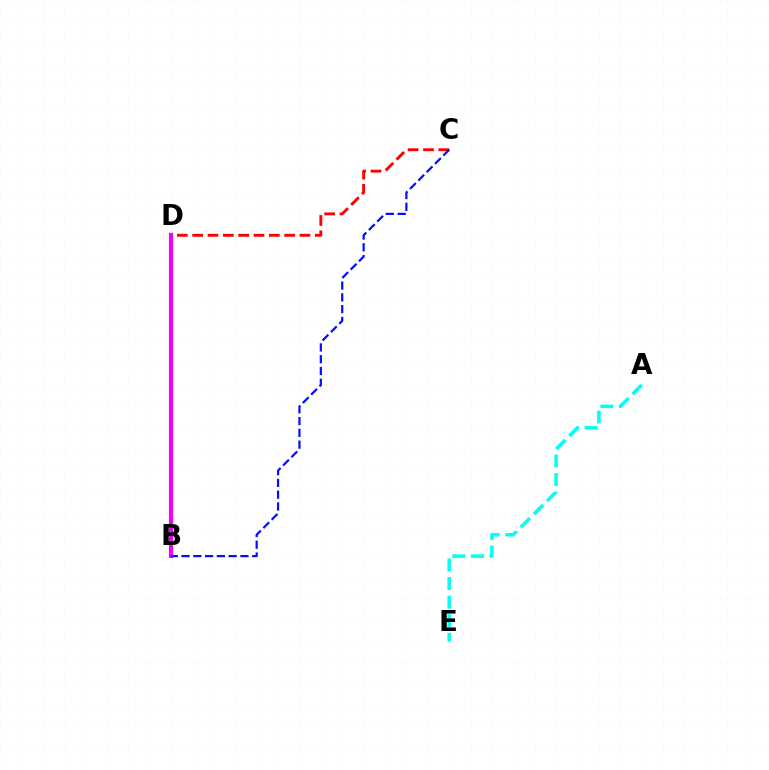{('A', 'E'): [{'color': '#00fff6', 'line_style': 'dashed', 'thickness': 2.52}], ('B', 'D'): [{'color': '#08ff00', 'line_style': 'solid', 'thickness': 2.82}, {'color': '#fcf500', 'line_style': 'solid', 'thickness': 1.81}, {'color': '#ee00ff', 'line_style': 'solid', 'thickness': 2.98}], ('C', 'D'): [{'color': '#ff0000', 'line_style': 'dashed', 'thickness': 2.08}], ('B', 'C'): [{'color': '#0010ff', 'line_style': 'dashed', 'thickness': 1.6}]}